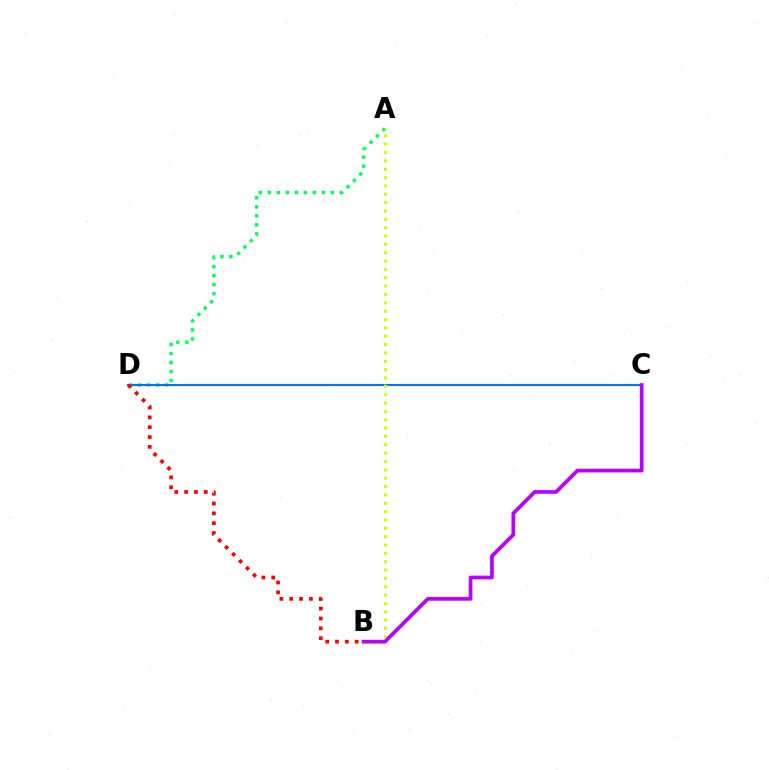{('A', 'D'): [{'color': '#00ff5c', 'line_style': 'dotted', 'thickness': 2.45}], ('C', 'D'): [{'color': '#0074ff', 'line_style': 'solid', 'thickness': 1.51}], ('A', 'B'): [{'color': '#d1ff00', 'line_style': 'dotted', 'thickness': 2.27}], ('B', 'C'): [{'color': '#b900ff', 'line_style': 'solid', 'thickness': 2.67}], ('B', 'D'): [{'color': '#ff0000', 'line_style': 'dotted', 'thickness': 2.67}]}